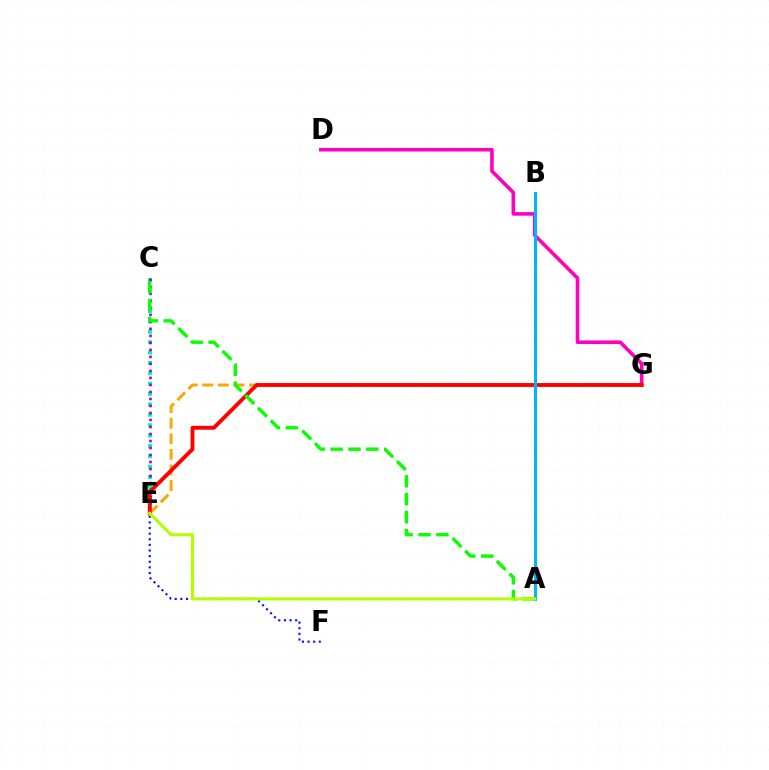{('E', 'F'): [{'color': '#0010ff', 'line_style': 'dotted', 'thickness': 1.53}], ('C', 'E'): [{'color': '#00ff9d', 'line_style': 'dotted', 'thickness': 2.82}, {'color': '#9b00ff', 'line_style': 'dotted', 'thickness': 1.9}], ('D', 'G'): [{'color': '#ff00bd', 'line_style': 'solid', 'thickness': 2.59}], ('E', 'G'): [{'color': '#ffa500', 'line_style': 'dashed', 'thickness': 2.12}, {'color': '#ff0000', 'line_style': 'solid', 'thickness': 2.78}], ('A', 'B'): [{'color': '#00b5ff', 'line_style': 'solid', 'thickness': 2.2}], ('A', 'C'): [{'color': '#08ff00', 'line_style': 'dashed', 'thickness': 2.43}], ('A', 'E'): [{'color': '#b3ff00', 'line_style': 'solid', 'thickness': 2.21}]}